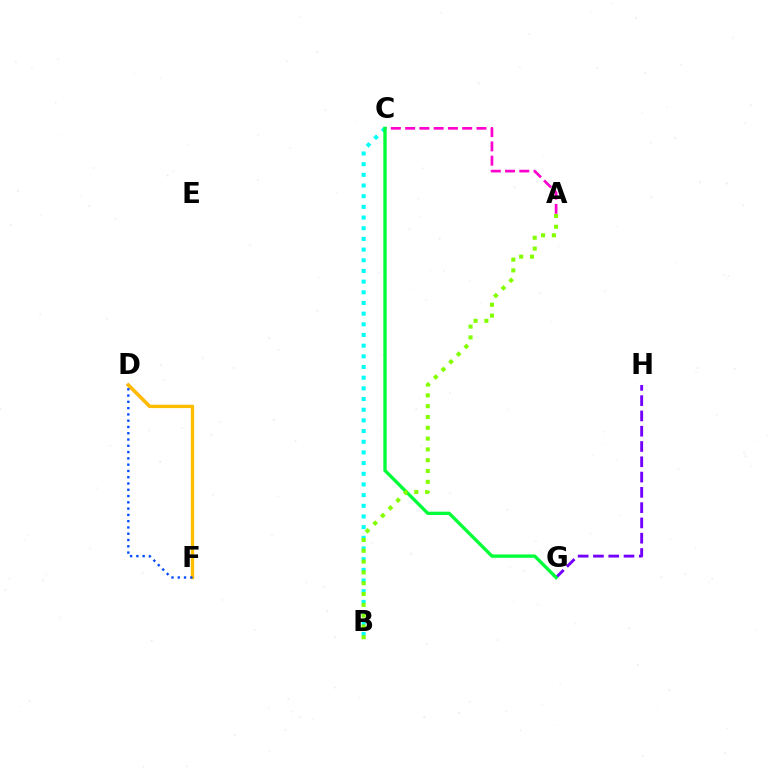{('D', 'F'): [{'color': '#ff0000', 'line_style': 'solid', 'thickness': 2.0}, {'color': '#ffbd00', 'line_style': 'solid', 'thickness': 2.44}, {'color': '#004bff', 'line_style': 'dotted', 'thickness': 1.71}], ('B', 'C'): [{'color': '#00fff6', 'line_style': 'dotted', 'thickness': 2.9}], ('G', 'H'): [{'color': '#7200ff', 'line_style': 'dashed', 'thickness': 2.08}], ('A', 'C'): [{'color': '#ff00cf', 'line_style': 'dashed', 'thickness': 1.94}], ('C', 'G'): [{'color': '#00ff39', 'line_style': 'solid', 'thickness': 2.41}], ('A', 'B'): [{'color': '#84ff00', 'line_style': 'dotted', 'thickness': 2.94}]}